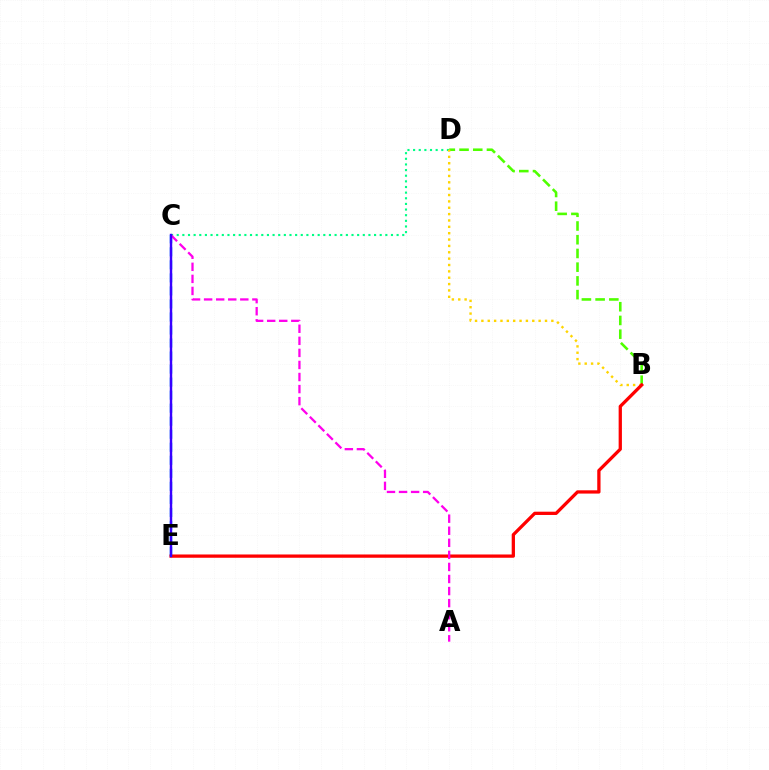{('C', 'D'): [{'color': '#00ff86', 'line_style': 'dotted', 'thickness': 1.53}], ('B', 'D'): [{'color': '#4fff00', 'line_style': 'dashed', 'thickness': 1.86}, {'color': '#ffd500', 'line_style': 'dotted', 'thickness': 1.73}], ('C', 'E'): [{'color': '#009eff', 'line_style': 'dashed', 'thickness': 1.77}, {'color': '#3700ff', 'line_style': 'solid', 'thickness': 1.75}], ('B', 'E'): [{'color': '#ff0000', 'line_style': 'solid', 'thickness': 2.36}], ('A', 'C'): [{'color': '#ff00ed', 'line_style': 'dashed', 'thickness': 1.64}]}